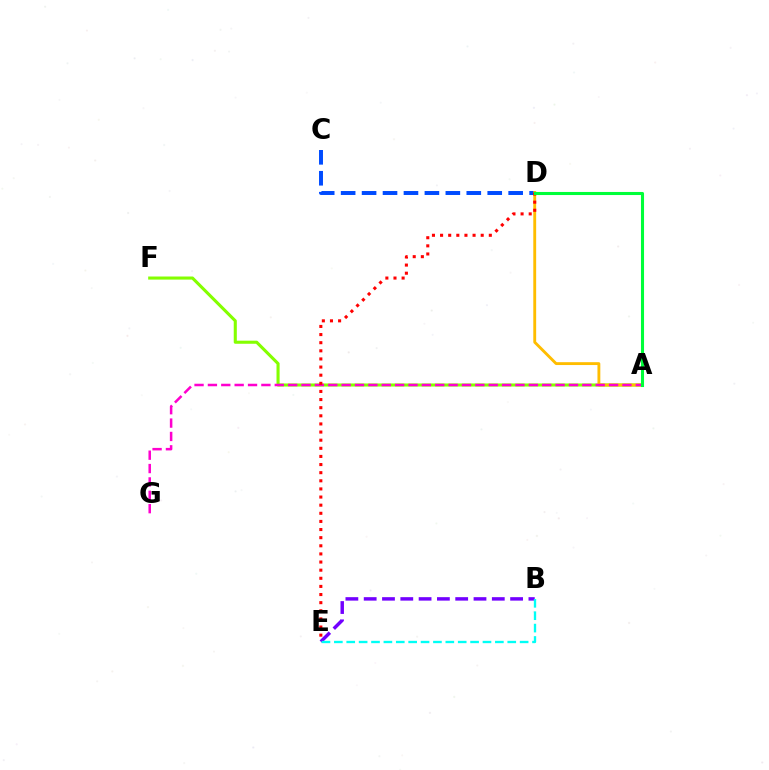{('C', 'D'): [{'color': '#004bff', 'line_style': 'dashed', 'thickness': 2.84}], ('B', 'E'): [{'color': '#7200ff', 'line_style': 'dashed', 'thickness': 2.49}, {'color': '#00fff6', 'line_style': 'dashed', 'thickness': 1.68}], ('A', 'F'): [{'color': '#84ff00', 'line_style': 'solid', 'thickness': 2.22}], ('A', 'D'): [{'color': '#ffbd00', 'line_style': 'solid', 'thickness': 2.06}, {'color': '#00ff39', 'line_style': 'solid', 'thickness': 2.21}], ('A', 'G'): [{'color': '#ff00cf', 'line_style': 'dashed', 'thickness': 1.82}], ('D', 'E'): [{'color': '#ff0000', 'line_style': 'dotted', 'thickness': 2.21}]}